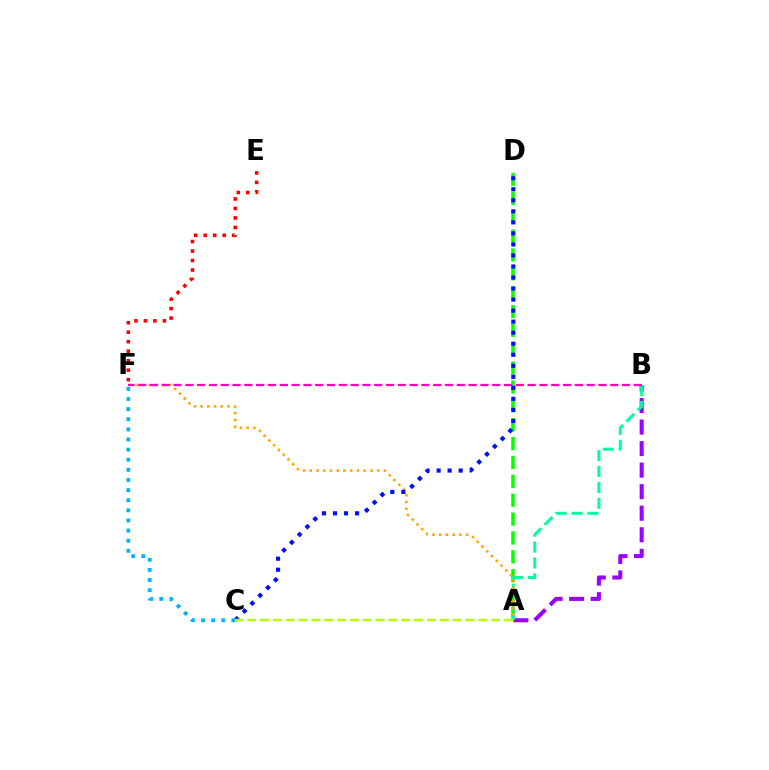{('A', 'B'): [{'color': '#9b00ff', 'line_style': 'dashed', 'thickness': 2.93}, {'color': '#00ff9d', 'line_style': 'dashed', 'thickness': 2.16}], ('A', 'D'): [{'color': '#08ff00', 'line_style': 'dashed', 'thickness': 2.56}], ('A', 'F'): [{'color': '#ffa500', 'line_style': 'dotted', 'thickness': 1.83}], ('C', 'D'): [{'color': '#0010ff', 'line_style': 'dotted', 'thickness': 3.0}], ('E', 'F'): [{'color': '#ff0000', 'line_style': 'dotted', 'thickness': 2.58}], ('C', 'F'): [{'color': '#00b5ff', 'line_style': 'dotted', 'thickness': 2.75}], ('B', 'F'): [{'color': '#ff00bd', 'line_style': 'dashed', 'thickness': 1.6}], ('A', 'C'): [{'color': '#b3ff00', 'line_style': 'dashed', 'thickness': 1.74}]}